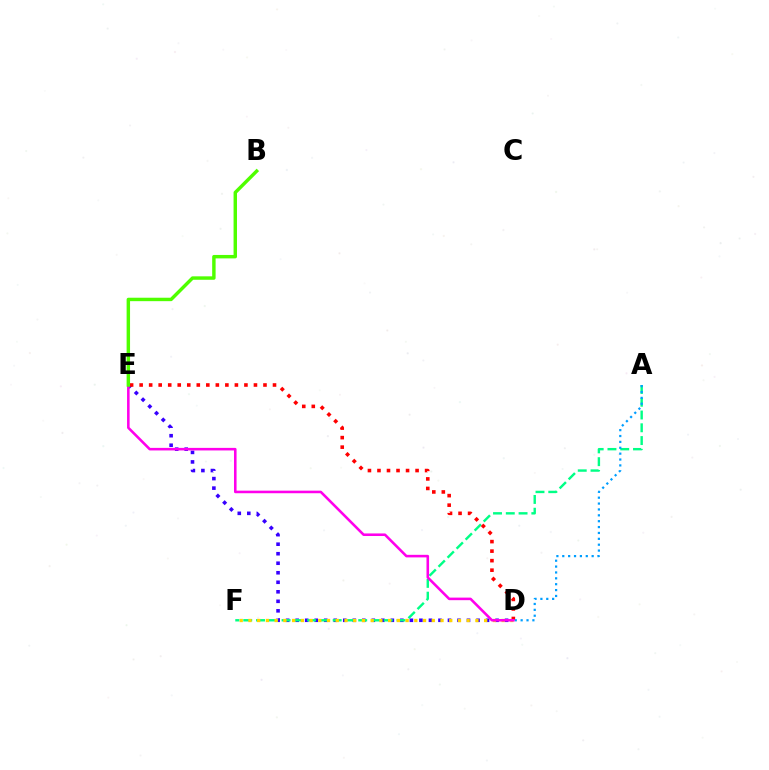{('D', 'E'): [{'color': '#3700ff', 'line_style': 'dotted', 'thickness': 2.59}, {'color': '#ff0000', 'line_style': 'dotted', 'thickness': 2.59}, {'color': '#ff00ed', 'line_style': 'solid', 'thickness': 1.85}], ('A', 'F'): [{'color': '#00ff86', 'line_style': 'dashed', 'thickness': 1.74}], ('D', 'F'): [{'color': '#ffd500', 'line_style': 'dotted', 'thickness': 2.37}], ('A', 'D'): [{'color': '#009eff', 'line_style': 'dotted', 'thickness': 1.6}], ('B', 'E'): [{'color': '#4fff00', 'line_style': 'solid', 'thickness': 2.47}]}